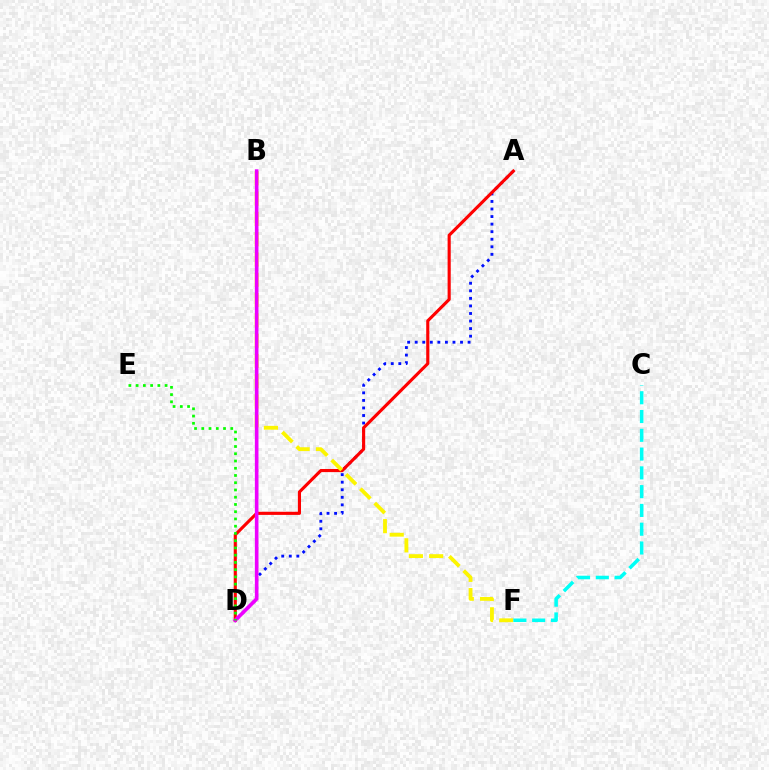{('A', 'D'): [{'color': '#0010ff', 'line_style': 'dotted', 'thickness': 2.05}, {'color': '#ff0000', 'line_style': 'solid', 'thickness': 2.25}], ('B', 'F'): [{'color': '#fcf500', 'line_style': 'dashed', 'thickness': 2.76}], ('B', 'D'): [{'color': '#ee00ff', 'line_style': 'solid', 'thickness': 2.61}], ('D', 'E'): [{'color': '#08ff00', 'line_style': 'dotted', 'thickness': 1.97}], ('C', 'F'): [{'color': '#00fff6', 'line_style': 'dashed', 'thickness': 2.55}]}